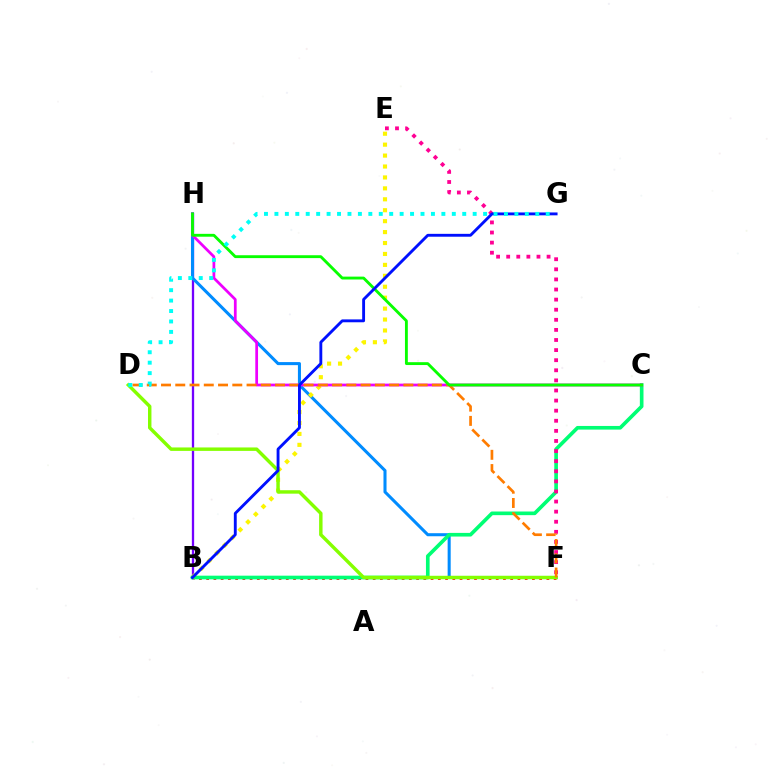{('B', 'H'): [{'color': '#7200ff', 'line_style': 'solid', 'thickness': 1.66}], ('F', 'H'): [{'color': '#008cff', 'line_style': 'solid', 'thickness': 2.2}], ('B', 'E'): [{'color': '#fcf500', 'line_style': 'dotted', 'thickness': 2.97}], ('B', 'F'): [{'color': '#ff0000', 'line_style': 'dotted', 'thickness': 1.97}], ('B', 'C'): [{'color': '#00ff74', 'line_style': 'solid', 'thickness': 2.63}], ('C', 'H'): [{'color': '#ee00ff', 'line_style': 'solid', 'thickness': 1.97}, {'color': '#08ff00', 'line_style': 'solid', 'thickness': 2.06}], ('D', 'F'): [{'color': '#84ff00', 'line_style': 'solid', 'thickness': 2.48}, {'color': '#ff7c00', 'line_style': 'dashed', 'thickness': 1.94}], ('E', 'F'): [{'color': '#ff0094', 'line_style': 'dotted', 'thickness': 2.74}], ('B', 'G'): [{'color': '#0010ff', 'line_style': 'solid', 'thickness': 2.07}], ('D', 'G'): [{'color': '#00fff6', 'line_style': 'dotted', 'thickness': 2.84}]}